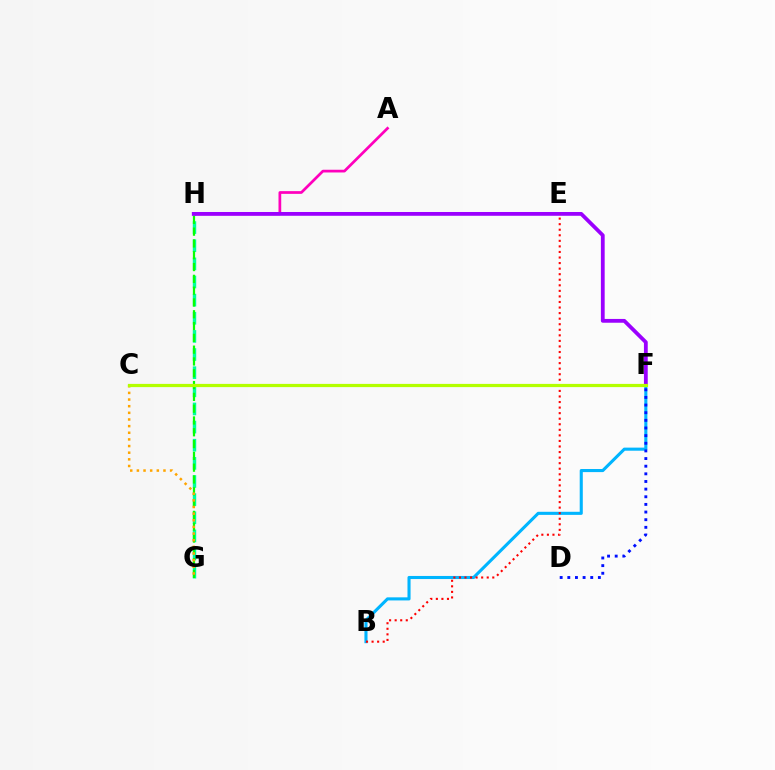{('G', 'H'): [{'color': '#00ff9d', 'line_style': 'dashed', 'thickness': 2.46}, {'color': '#08ff00', 'line_style': 'dashed', 'thickness': 1.6}], ('A', 'H'): [{'color': '#ff00bd', 'line_style': 'solid', 'thickness': 1.96}], ('B', 'F'): [{'color': '#00b5ff', 'line_style': 'solid', 'thickness': 2.22}], ('F', 'H'): [{'color': '#9b00ff', 'line_style': 'solid', 'thickness': 2.73}], ('C', 'G'): [{'color': '#ffa500', 'line_style': 'dotted', 'thickness': 1.81}], ('D', 'F'): [{'color': '#0010ff', 'line_style': 'dotted', 'thickness': 2.08}], ('B', 'E'): [{'color': '#ff0000', 'line_style': 'dotted', 'thickness': 1.51}], ('C', 'F'): [{'color': '#b3ff00', 'line_style': 'solid', 'thickness': 2.31}]}